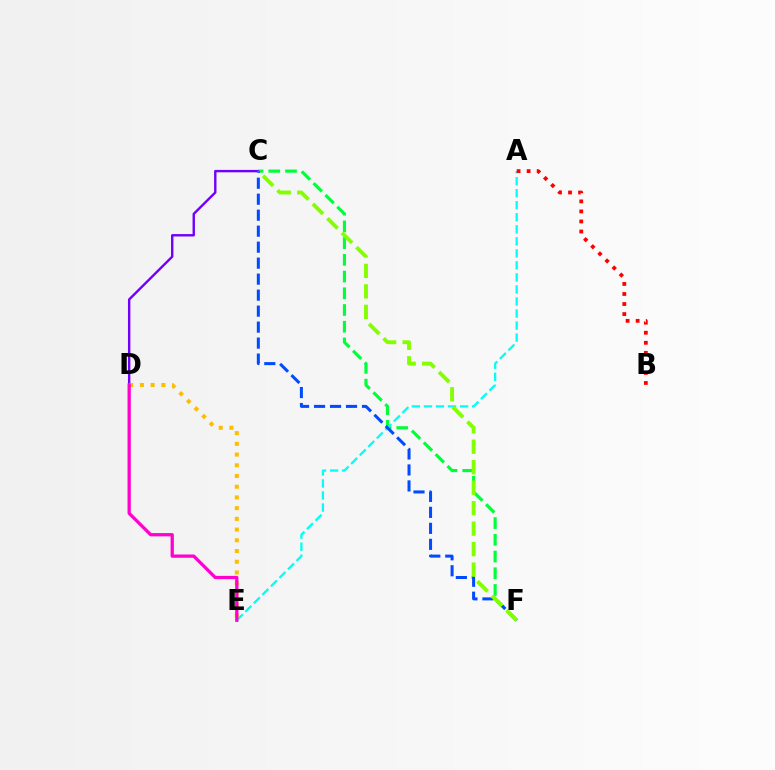{('C', 'F'): [{'color': '#00ff39', 'line_style': 'dashed', 'thickness': 2.27}, {'color': '#004bff', 'line_style': 'dashed', 'thickness': 2.17}, {'color': '#84ff00', 'line_style': 'dashed', 'thickness': 2.78}], ('A', 'E'): [{'color': '#00fff6', 'line_style': 'dashed', 'thickness': 1.63}], ('C', 'D'): [{'color': '#7200ff', 'line_style': 'solid', 'thickness': 1.73}], ('D', 'E'): [{'color': '#ffbd00', 'line_style': 'dotted', 'thickness': 2.91}, {'color': '#ff00cf', 'line_style': 'solid', 'thickness': 2.35}], ('A', 'B'): [{'color': '#ff0000', 'line_style': 'dotted', 'thickness': 2.73}]}